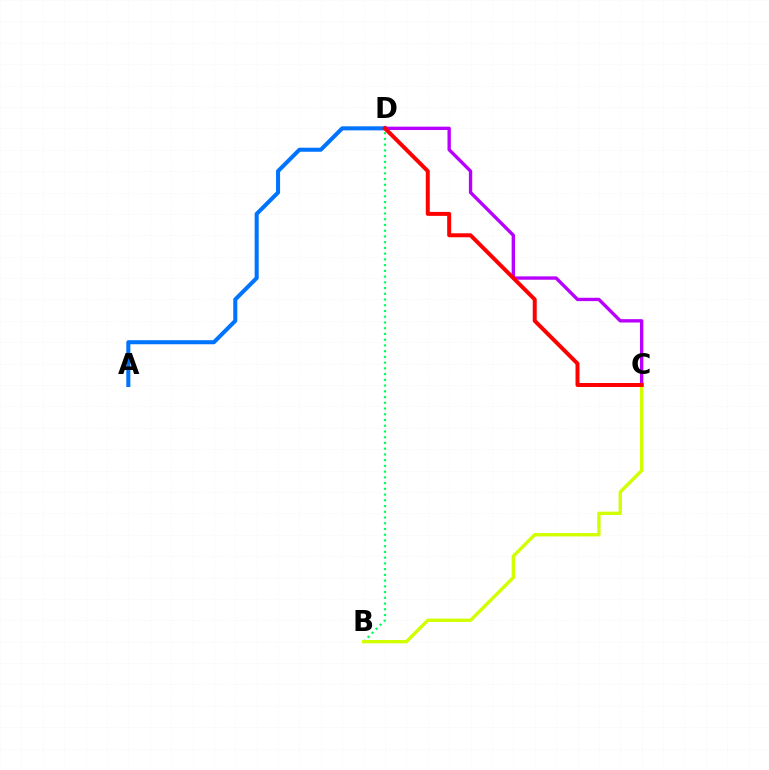{('A', 'D'): [{'color': '#0074ff', 'line_style': 'solid', 'thickness': 2.92}], ('B', 'D'): [{'color': '#00ff5c', 'line_style': 'dotted', 'thickness': 1.56}], ('C', 'D'): [{'color': '#b900ff', 'line_style': 'solid', 'thickness': 2.42}, {'color': '#ff0000', 'line_style': 'solid', 'thickness': 2.86}], ('B', 'C'): [{'color': '#d1ff00', 'line_style': 'solid', 'thickness': 2.42}]}